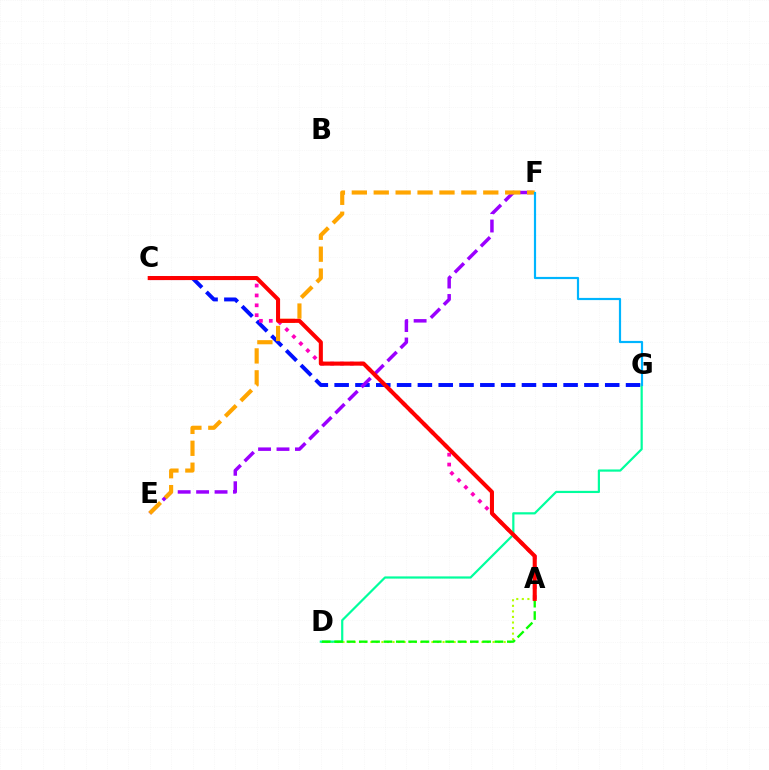{('C', 'G'): [{'color': '#0010ff', 'line_style': 'dashed', 'thickness': 2.83}], ('A', 'C'): [{'color': '#ff00bd', 'line_style': 'dotted', 'thickness': 2.68}, {'color': '#ff0000', 'line_style': 'solid', 'thickness': 2.93}], ('E', 'F'): [{'color': '#9b00ff', 'line_style': 'dashed', 'thickness': 2.5}, {'color': '#ffa500', 'line_style': 'dashed', 'thickness': 2.98}], ('A', 'D'): [{'color': '#b3ff00', 'line_style': 'dotted', 'thickness': 1.51}, {'color': '#08ff00', 'line_style': 'dashed', 'thickness': 1.68}], ('D', 'G'): [{'color': '#00ff9d', 'line_style': 'solid', 'thickness': 1.59}], ('F', 'G'): [{'color': '#00b5ff', 'line_style': 'solid', 'thickness': 1.57}]}